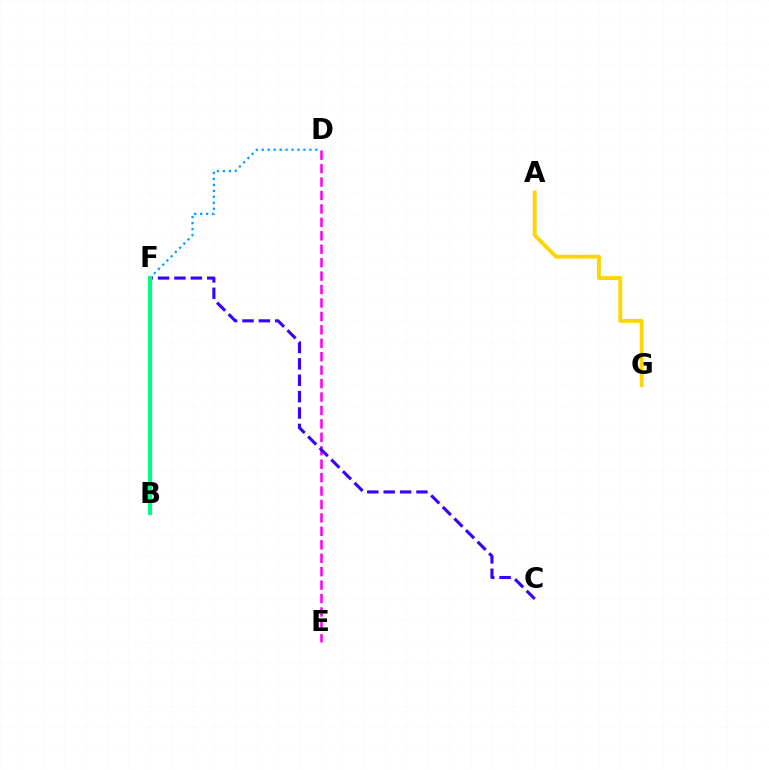{('D', 'E'): [{'color': '#ff00ed', 'line_style': 'dashed', 'thickness': 1.83}], ('A', 'G'): [{'color': '#ffd500', 'line_style': 'solid', 'thickness': 2.79}], ('B', 'F'): [{'color': '#ff0000', 'line_style': 'dashed', 'thickness': 1.99}, {'color': '#4fff00', 'line_style': 'dotted', 'thickness': 2.07}, {'color': '#00ff86', 'line_style': 'solid', 'thickness': 2.98}], ('C', 'F'): [{'color': '#3700ff', 'line_style': 'dashed', 'thickness': 2.23}], ('D', 'F'): [{'color': '#009eff', 'line_style': 'dotted', 'thickness': 1.62}]}